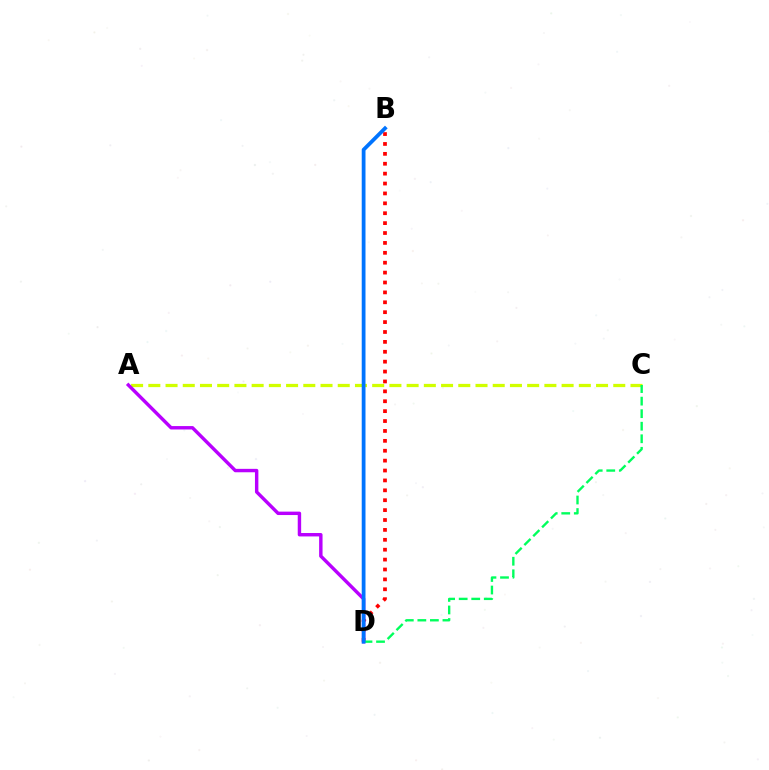{('B', 'D'): [{'color': '#ff0000', 'line_style': 'dotted', 'thickness': 2.69}, {'color': '#0074ff', 'line_style': 'solid', 'thickness': 2.72}], ('A', 'C'): [{'color': '#d1ff00', 'line_style': 'dashed', 'thickness': 2.34}], ('A', 'D'): [{'color': '#b900ff', 'line_style': 'solid', 'thickness': 2.46}], ('C', 'D'): [{'color': '#00ff5c', 'line_style': 'dashed', 'thickness': 1.7}]}